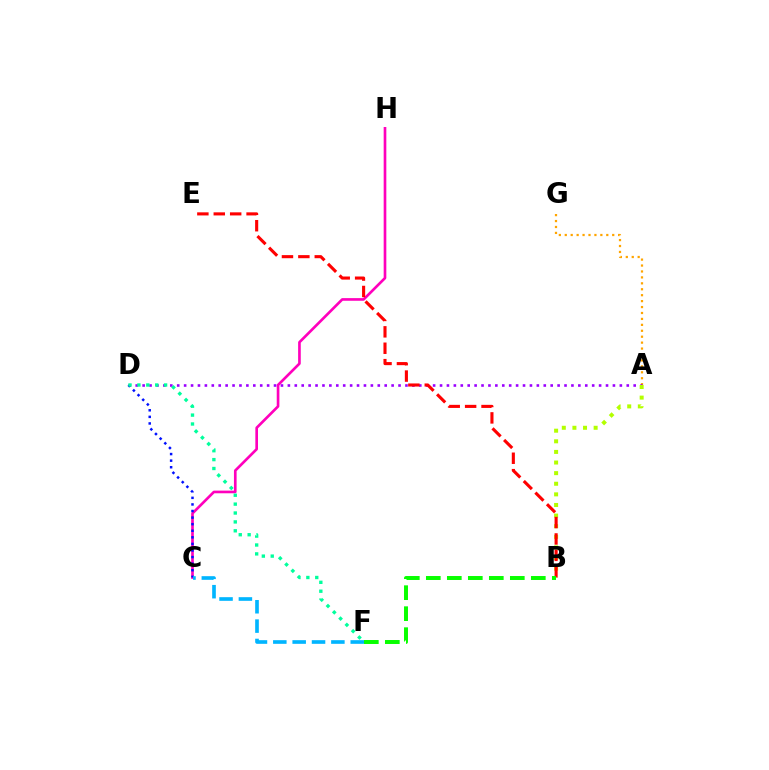{('A', 'G'): [{'color': '#ffa500', 'line_style': 'dotted', 'thickness': 1.61}], ('C', 'H'): [{'color': '#ff00bd', 'line_style': 'solid', 'thickness': 1.91}], ('A', 'D'): [{'color': '#9b00ff', 'line_style': 'dotted', 'thickness': 1.88}], ('C', 'D'): [{'color': '#0010ff', 'line_style': 'dotted', 'thickness': 1.79}], ('A', 'B'): [{'color': '#b3ff00', 'line_style': 'dotted', 'thickness': 2.88}], ('B', 'E'): [{'color': '#ff0000', 'line_style': 'dashed', 'thickness': 2.23}], ('C', 'F'): [{'color': '#00b5ff', 'line_style': 'dashed', 'thickness': 2.63}], ('D', 'F'): [{'color': '#00ff9d', 'line_style': 'dotted', 'thickness': 2.42}], ('B', 'F'): [{'color': '#08ff00', 'line_style': 'dashed', 'thickness': 2.85}]}